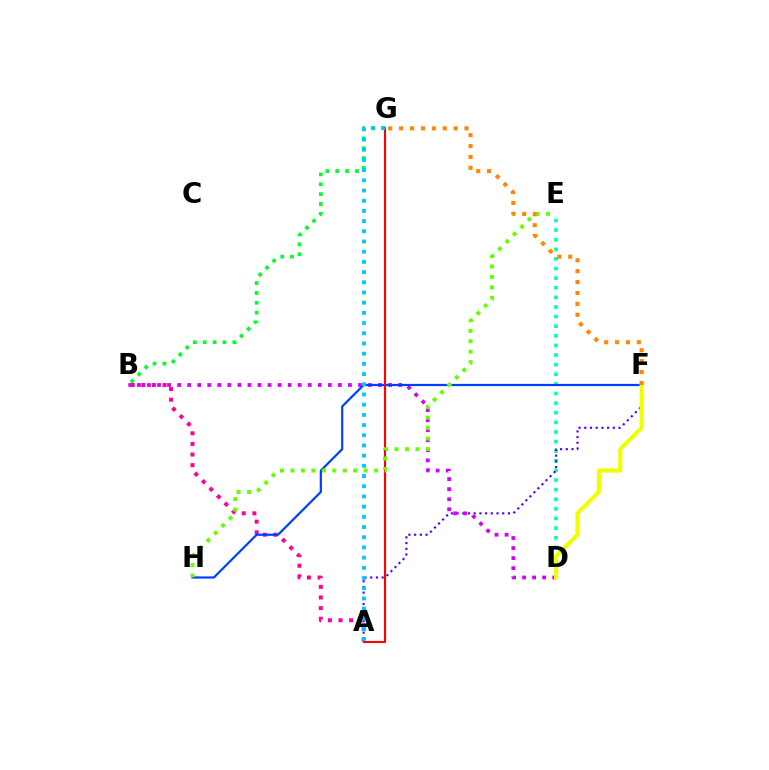{('D', 'E'): [{'color': '#00ffaf', 'line_style': 'dotted', 'thickness': 2.61}], ('A', 'F'): [{'color': '#4f00ff', 'line_style': 'dotted', 'thickness': 1.55}], ('B', 'G'): [{'color': '#00ff27', 'line_style': 'dotted', 'thickness': 2.68}], ('A', 'B'): [{'color': '#ff00a0', 'line_style': 'dotted', 'thickness': 2.89}], ('B', 'D'): [{'color': '#d600ff', 'line_style': 'dotted', 'thickness': 2.73}], ('F', 'H'): [{'color': '#003fff', 'line_style': 'solid', 'thickness': 1.59}], ('A', 'G'): [{'color': '#ff0000', 'line_style': 'solid', 'thickness': 1.53}, {'color': '#00c7ff', 'line_style': 'dotted', 'thickness': 2.77}], ('E', 'H'): [{'color': '#66ff00', 'line_style': 'dotted', 'thickness': 2.84}], ('D', 'F'): [{'color': '#eeff00', 'line_style': 'solid', 'thickness': 2.97}], ('F', 'G'): [{'color': '#ff8800', 'line_style': 'dotted', 'thickness': 2.96}]}